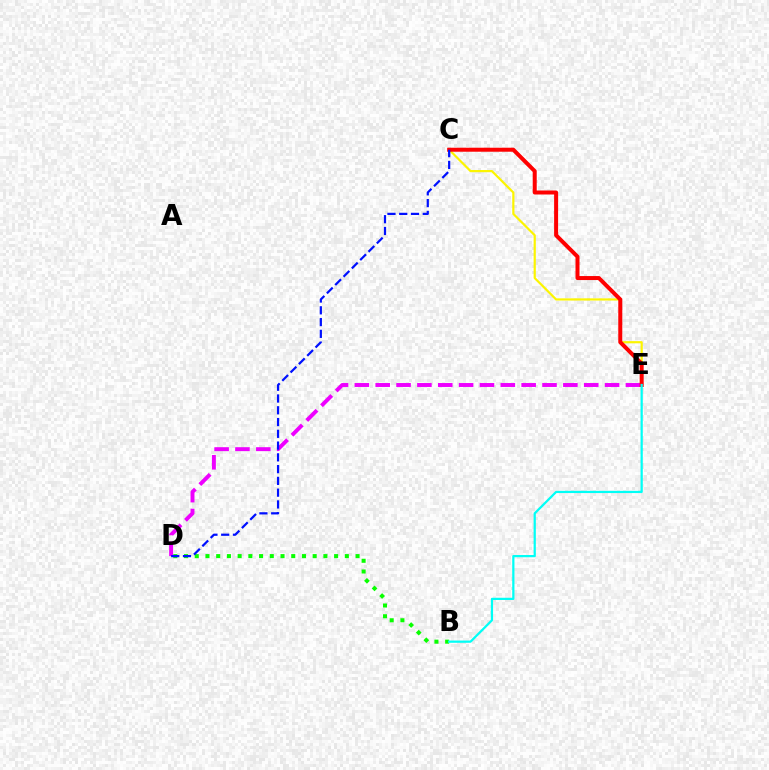{('C', 'E'): [{'color': '#fcf500', 'line_style': 'solid', 'thickness': 1.58}, {'color': '#ff0000', 'line_style': 'solid', 'thickness': 2.88}], ('B', 'D'): [{'color': '#08ff00', 'line_style': 'dotted', 'thickness': 2.91}], ('D', 'E'): [{'color': '#ee00ff', 'line_style': 'dashed', 'thickness': 2.83}], ('C', 'D'): [{'color': '#0010ff', 'line_style': 'dashed', 'thickness': 1.6}], ('B', 'E'): [{'color': '#00fff6', 'line_style': 'solid', 'thickness': 1.6}]}